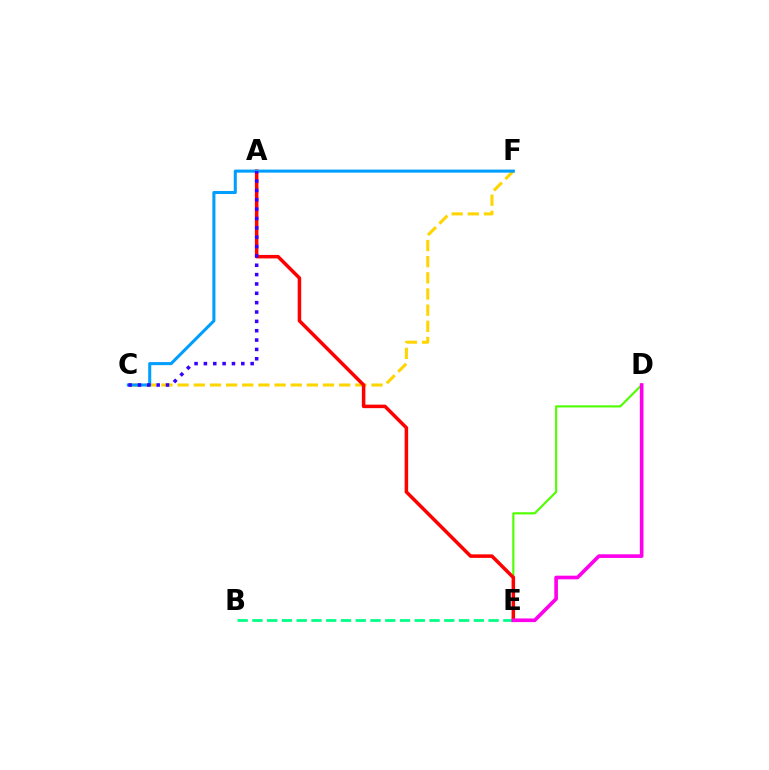{('C', 'F'): [{'color': '#ffd500', 'line_style': 'dashed', 'thickness': 2.19}, {'color': '#009eff', 'line_style': 'solid', 'thickness': 2.2}], ('D', 'E'): [{'color': '#4fff00', 'line_style': 'solid', 'thickness': 1.55}, {'color': '#ff00ed', 'line_style': 'solid', 'thickness': 2.62}], ('A', 'E'): [{'color': '#ff0000', 'line_style': 'solid', 'thickness': 2.53}], ('A', 'C'): [{'color': '#3700ff', 'line_style': 'dotted', 'thickness': 2.54}], ('B', 'E'): [{'color': '#00ff86', 'line_style': 'dashed', 'thickness': 2.01}]}